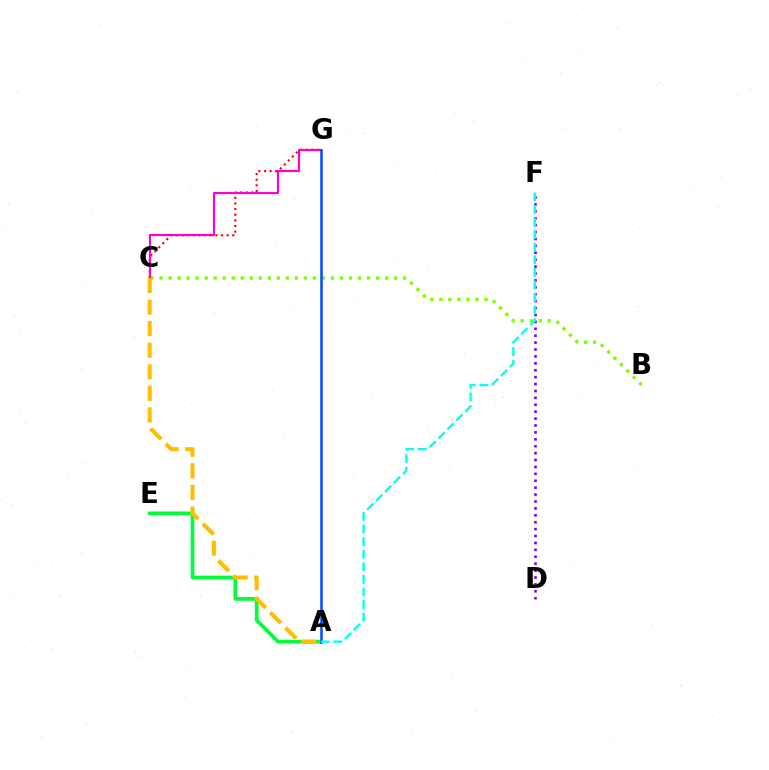{('C', 'G'): [{'color': '#ff0000', 'line_style': 'dotted', 'thickness': 1.53}, {'color': '#ff00cf', 'line_style': 'solid', 'thickness': 1.56}], ('D', 'F'): [{'color': '#7200ff', 'line_style': 'dotted', 'thickness': 1.88}], ('B', 'C'): [{'color': '#84ff00', 'line_style': 'dotted', 'thickness': 2.45}], ('A', 'E'): [{'color': '#00ff39', 'line_style': 'solid', 'thickness': 2.66}], ('A', 'G'): [{'color': '#004bff', 'line_style': 'solid', 'thickness': 1.82}], ('A', 'C'): [{'color': '#ffbd00', 'line_style': 'dashed', 'thickness': 2.93}], ('A', 'F'): [{'color': '#00fff6', 'line_style': 'dashed', 'thickness': 1.71}]}